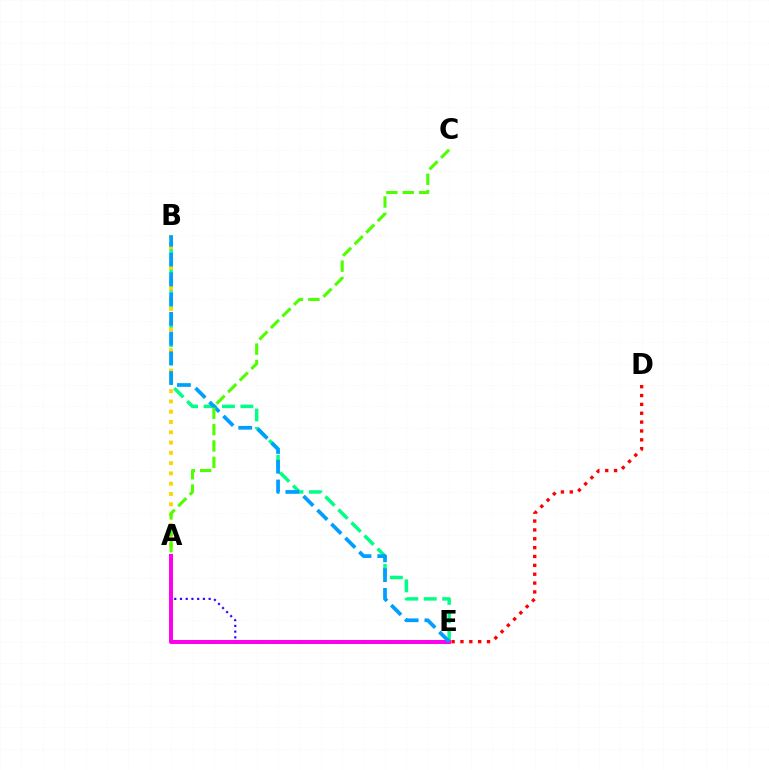{('A', 'E'): [{'color': '#3700ff', 'line_style': 'dotted', 'thickness': 1.56}, {'color': '#ff00ed', 'line_style': 'solid', 'thickness': 2.86}], ('B', 'E'): [{'color': '#00ff86', 'line_style': 'dashed', 'thickness': 2.5}, {'color': '#009eff', 'line_style': 'dashed', 'thickness': 2.68}], ('D', 'E'): [{'color': '#ff0000', 'line_style': 'dotted', 'thickness': 2.41}], ('A', 'B'): [{'color': '#ffd500', 'line_style': 'dotted', 'thickness': 2.79}], ('A', 'C'): [{'color': '#4fff00', 'line_style': 'dashed', 'thickness': 2.22}]}